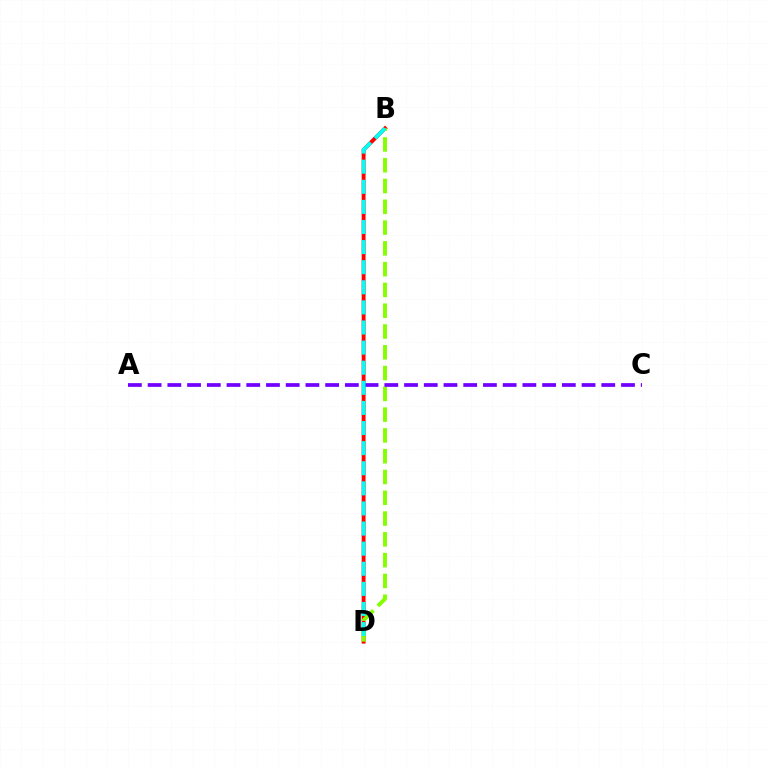{('B', 'D'): [{'color': '#ff0000', 'line_style': 'solid', 'thickness': 2.79}, {'color': '#84ff00', 'line_style': 'dashed', 'thickness': 2.82}, {'color': '#00fff6', 'line_style': 'dashed', 'thickness': 2.73}], ('A', 'C'): [{'color': '#7200ff', 'line_style': 'dashed', 'thickness': 2.68}]}